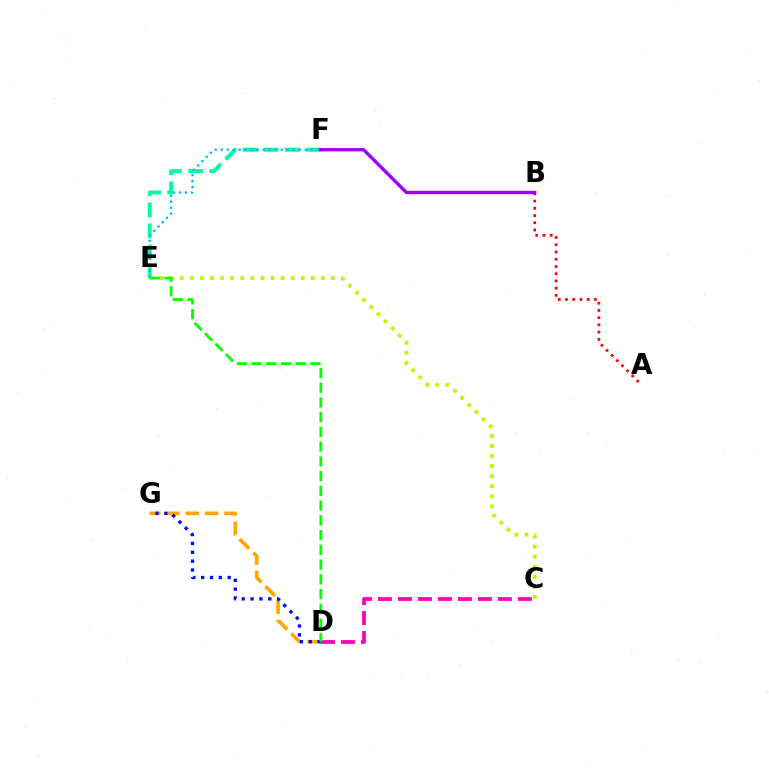{('E', 'F'): [{'color': '#00ff9d', 'line_style': 'dashed', 'thickness': 2.87}, {'color': '#00b5ff', 'line_style': 'dotted', 'thickness': 1.63}], ('A', 'B'): [{'color': '#ff0000', 'line_style': 'dotted', 'thickness': 1.96}], ('D', 'G'): [{'color': '#ffa500', 'line_style': 'dashed', 'thickness': 2.62}, {'color': '#0010ff', 'line_style': 'dotted', 'thickness': 2.4}], ('B', 'F'): [{'color': '#9b00ff', 'line_style': 'solid', 'thickness': 2.41}], ('C', 'E'): [{'color': '#b3ff00', 'line_style': 'dotted', 'thickness': 2.74}], ('C', 'D'): [{'color': '#ff00bd', 'line_style': 'dashed', 'thickness': 2.72}], ('D', 'E'): [{'color': '#08ff00', 'line_style': 'dashed', 'thickness': 2.0}]}